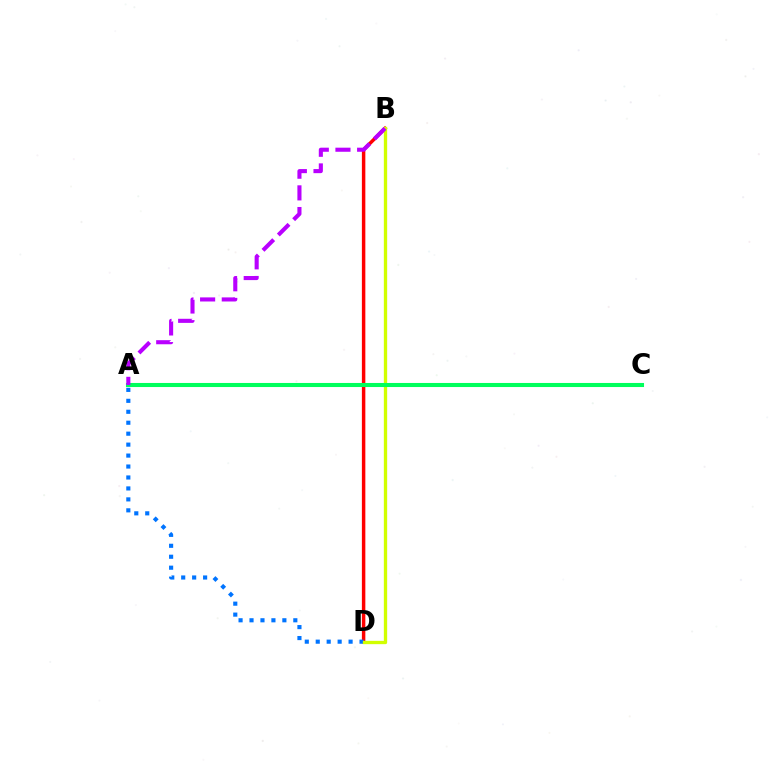{('B', 'D'): [{'color': '#ff0000', 'line_style': 'solid', 'thickness': 2.49}, {'color': '#d1ff00', 'line_style': 'solid', 'thickness': 2.39}], ('A', 'D'): [{'color': '#0074ff', 'line_style': 'dotted', 'thickness': 2.98}], ('A', 'C'): [{'color': '#00ff5c', 'line_style': 'solid', 'thickness': 2.93}], ('A', 'B'): [{'color': '#b900ff', 'line_style': 'dashed', 'thickness': 2.94}]}